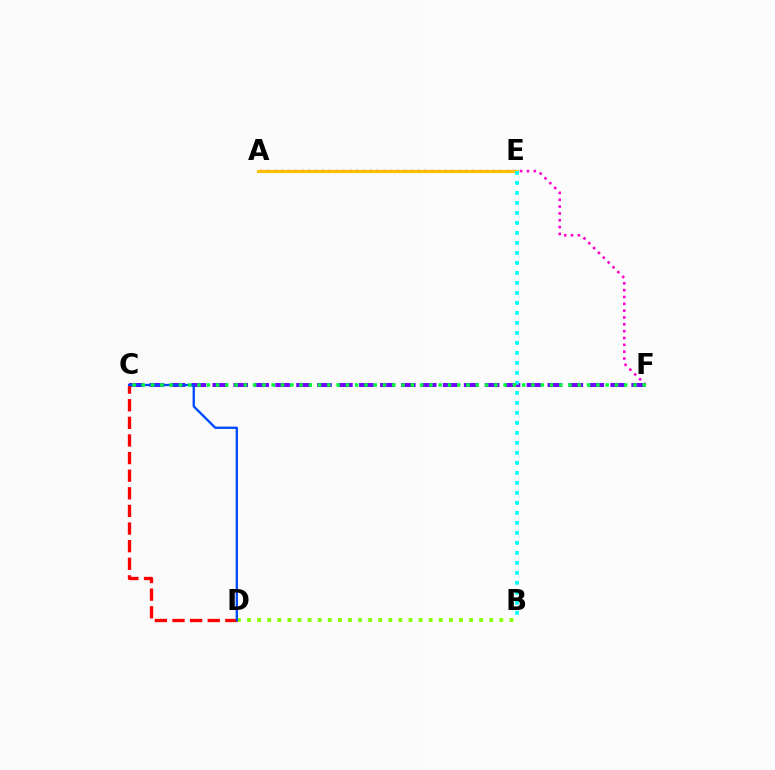{('C', 'F'): [{'color': '#7200ff', 'line_style': 'dashed', 'thickness': 2.85}, {'color': '#00ff39', 'line_style': 'dotted', 'thickness': 2.52}], ('A', 'F'): [{'color': '#ff00cf', 'line_style': 'dotted', 'thickness': 1.86}], ('A', 'E'): [{'color': '#ffbd00', 'line_style': 'solid', 'thickness': 2.25}], ('B', 'D'): [{'color': '#84ff00', 'line_style': 'dotted', 'thickness': 2.74}], ('C', 'D'): [{'color': '#ff0000', 'line_style': 'dashed', 'thickness': 2.39}, {'color': '#004bff', 'line_style': 'solid', 'thickness': 1.68}], ('B', 'E'): [{'color': '#00fff6', 'line_style': 'dotted', 'thickness': 2.72}]}